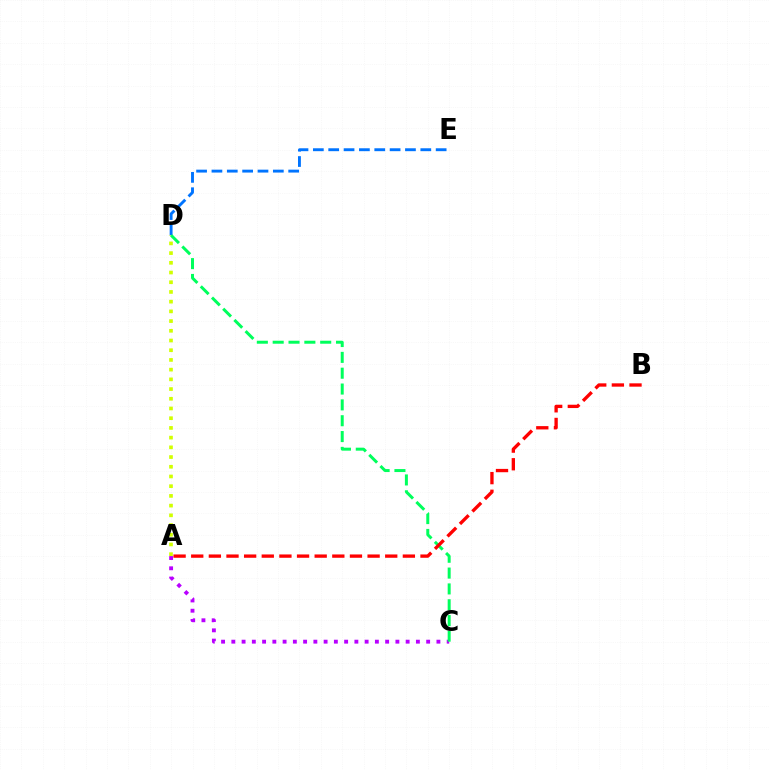{('D', 'E'): [{'color': '#0074ff', 'line_style': 'dashed', 'thickness': 2.09}], ('A', 'C'): [{'color': '#b900ff', 'line_style': 'dotted', 'thickness': 2.79}], ('A', 'D'): [{'color': '#d1ff00', 'line_style': 'dotted', 'thickness': 2.64}], ('C', 'D'): [{'color': '#00ff5c', 'line_style': 'dashed', 'thickness': 2.15}], ('A', 'B'): [{'color': '#ff0000', 'line_style': 'dashed', 'thickness': 2.4}]}